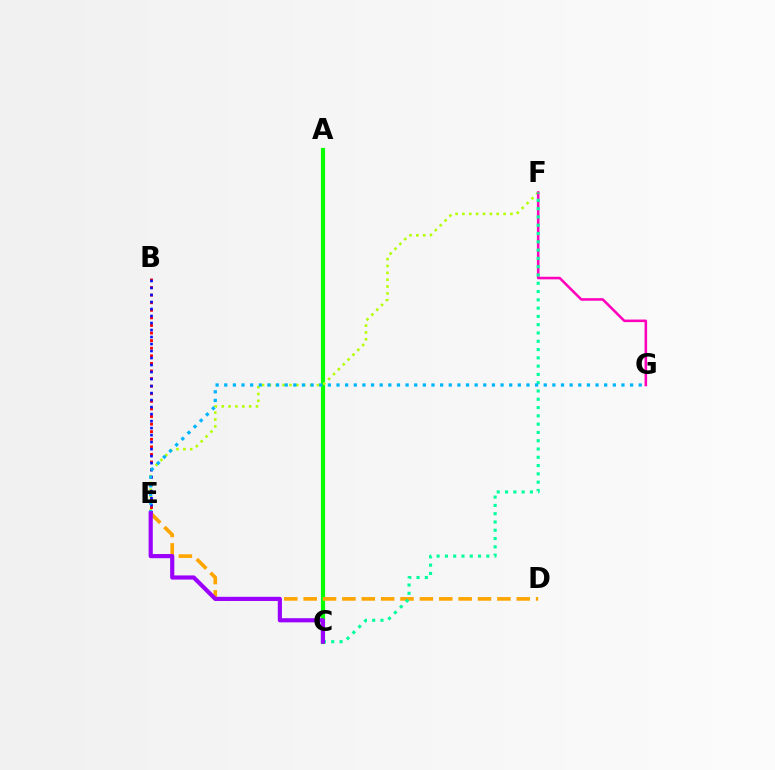{('A', 'C'): [{'color': '#08ff00', 'line_style': 'solid', 'thickness': 3.0}], ('D', 'E'): [{'color': '#ffa500', 'line_style': 'dashed', 'thickness': 2.63}], ('B', 'E'): [{'color': '#ff0000', 'line_style': 'dotted', 'thickness': 2.06}, {'color': '#0010ff', 'line_style': 'dotted', 'thickness': 1.9}], ('E', 'F'): [{'color': '#b3ff00', 'line_style': 'dotted', 'thickness': 1.86}], ('F', 'G'): [{'color': '#ff00bd', 'line_style': 'solid', 'thickness': 1.84}], ('C', 'F'): [{'color': '#00ff9d', 'line_style': 'dotted', 'thickness': 2.25}], ('E', 'G'): [{'color': '#00b5ff', 'line_style': 'dotted', 'thickness': 2.35}], ('C', 'E'): [{'color': '#9b00ff', 'line_style': 'solid', 'thickness': 2.99}]}